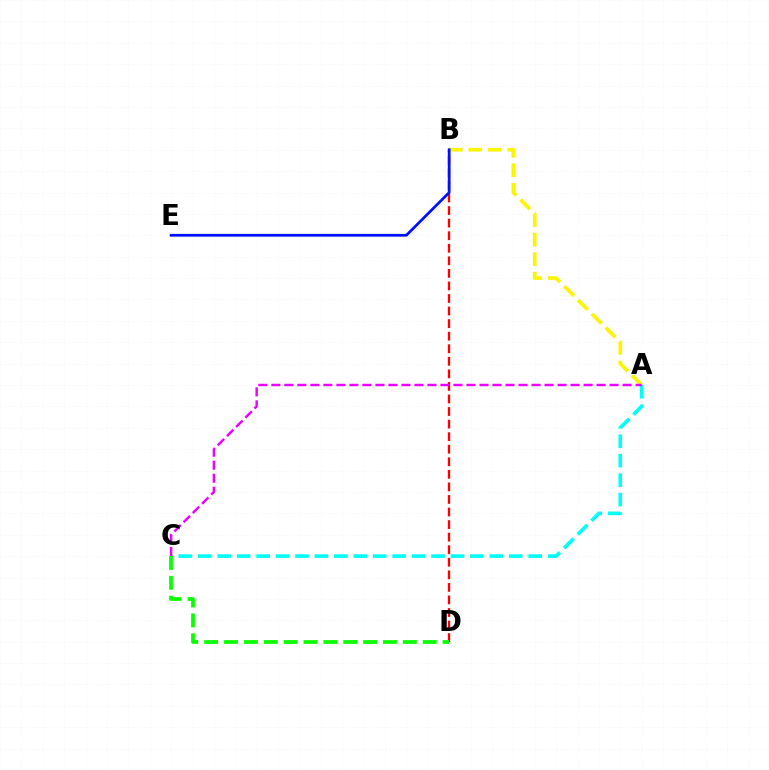{('A', 'B'): [{'color': '#fcf500', 'line_style': 'dashed', 'thickness': 2.65}], ('A', 'C'): [{'color': '#00fff6', 'line_style': 'dashed', 'thickness': 2.64}, {'color': '#ee00ff', 'line_style': 'dashed', 'thickness': 1.77}], ('B', 'D'): [{'color': '#ff0000', 'line_style': 'dashed', 'thickness': 1.71}], ('C', 'D'): [{'color': '#08ff00', 'line_style': 'dashed', 'thickness': 2.7}], ('B', 'E'): [{'color': '#0010ff', 'line_style': 'solid', 'thickness': 1.97}]}